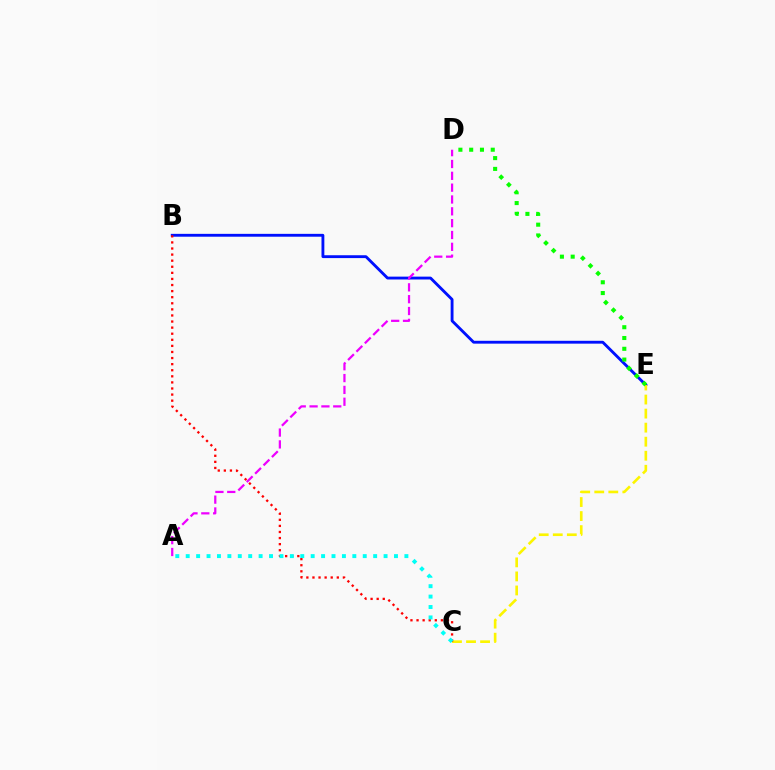{('B', 'E'): [{'color': '#0010ff', 'line_style': 'solid', 'thickness': 2.06}], ('C', 'E'): [{'color': '#fcf500', 'line_style': 'dashed', 'thickness': 1.91}], ('A', 'D'): [{'color': '#ee00ff', 'line_style': 'dashed', 'thickness': 1.61}], ('D', 'E'): [{'color': '#08ff00', 'line_style': 'dotted', 'thickness': 2.93}], ('B', 'C'): [{'color': '#ff0000', 'line_style': 'dotted', 'thickness': 1.65}], ('A', 'C'): [{'color': '#00fff6', 'line_style': 'dotted', 'thickness': 2.83}]}